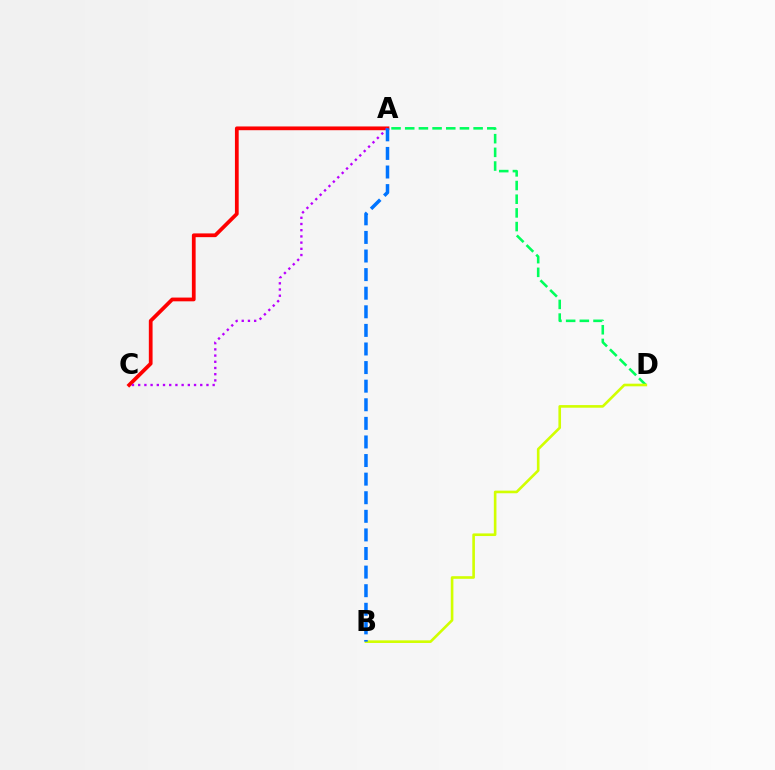{('A', 'D'): [{'color': '#00ff5c', 'line_style': 'dashed', 'thickness': 1.86}], ('B', 'D'): [{'color': '#d1ff00', 'line_style': 'solid', 'thickness': 1.89}], ('A', 'C'): [{'color': '#ff0000', 'line_style': 'solid', 'thickness': 2.7}, {'color': '#b900ff', 'line_style': 'dotted', 'thickness': 1.69}], ('A', 'B'): [{'color': '#0074ff', 'line_style': 'dashed', 'thickness': 2.53}]}